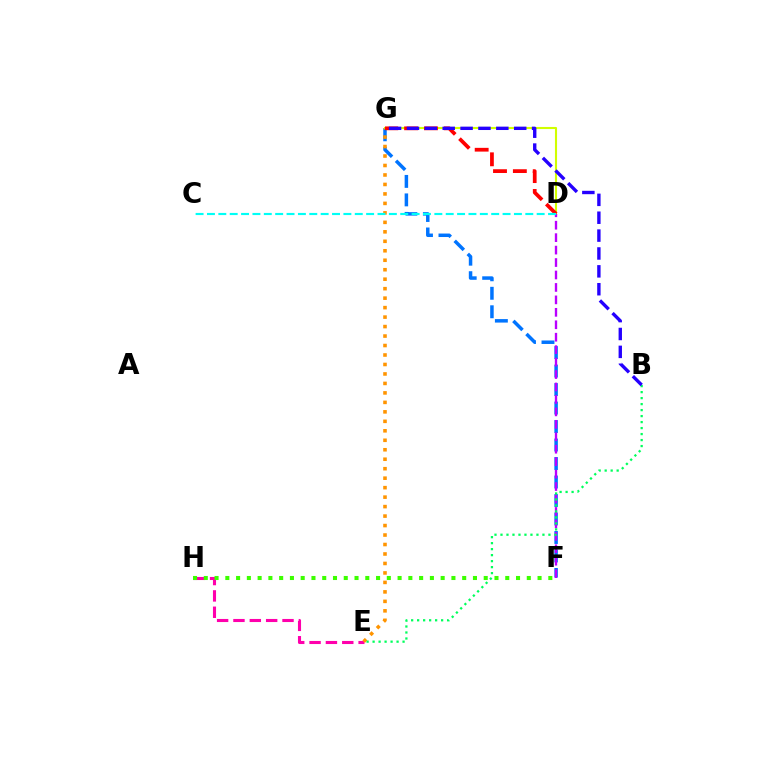{('F', 'G'): [{'color': '#0074ff', 'line_style': 'dashed', 'thickness': 2.51}], ('D', 'G'): [{'color': '#d1ff00', 'line_style': 'solid', 'thickness': 1.51}, {'color': '#ff0000', 'line_style': 'dashed', 'thickness': 2.7}], ('D', 'F'): [{'color': '#b900ff', 'line_style': 'dashed', 'thickness': 1.69}], ('E', 'H'): [{'color': '#ff00ac', 'line_style': 'dashed', 'thickness': 2.22}], ('E', 'G'): [{'color': '#ff9400', 'line_style': 'dotted', 'thickness': 2.57}], ('F', 'H'): [{'color': '#3dff00', 'line_style': 'dotted', 'thickness': 2.93}], ('B', 'E'): [{'color': '#00ff5c', 'line_style': 'dotted', 'thickness': 1.63}], ('B', 'G'): [{'color': '#2500ff', 'line_style': 'dashed', 'thickness': 2.43}], ('C', 'D'): [{'color': '#00fff6', 'line_style': 'dashed', 'thickness': 1.54}]}